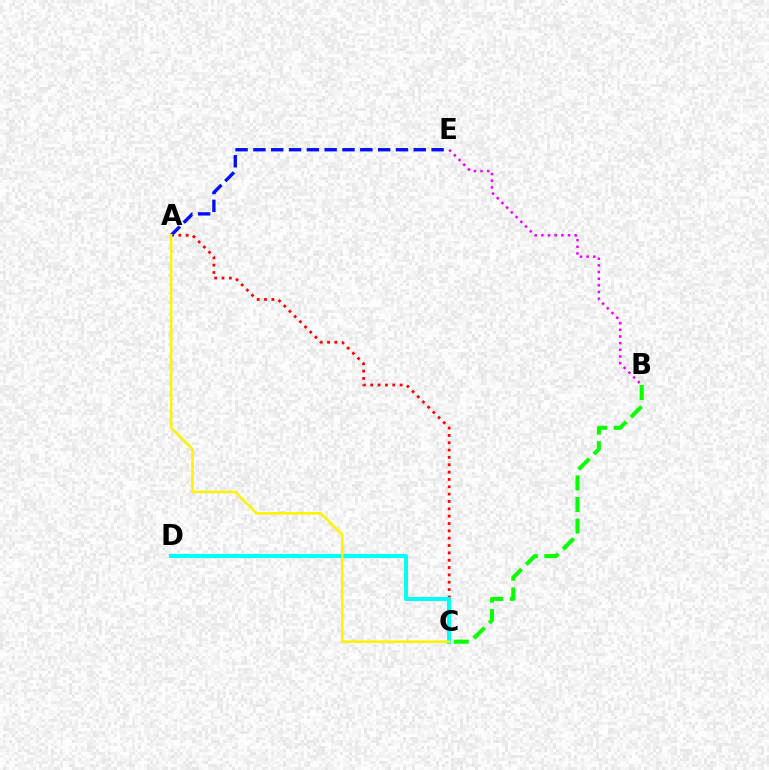{('A', 'C'): [{'color': '#ff0000', 'line_style': 'dotted', 'thickness': 1.99}, {'color': '#fcf500', 'line_style': 'solid', 'thickness': 1.88}], ('B', 'E'): [{'color': '#ee00ff', 'line_style': 'dotted', 'thickness': 1.81}], ('C', 'D'): [{'color': '#00fff6', 'line_style': 'solid', 'thickness': 2.93}], ('A', 'E'): [{'color': '#0010ff', 'line_style': 'dashed', 'thickness': 2.42}], ('B', 'C'): [{'color': '#08ff00', 'line_style': 'dashed', 'thickness': 2.93}]}